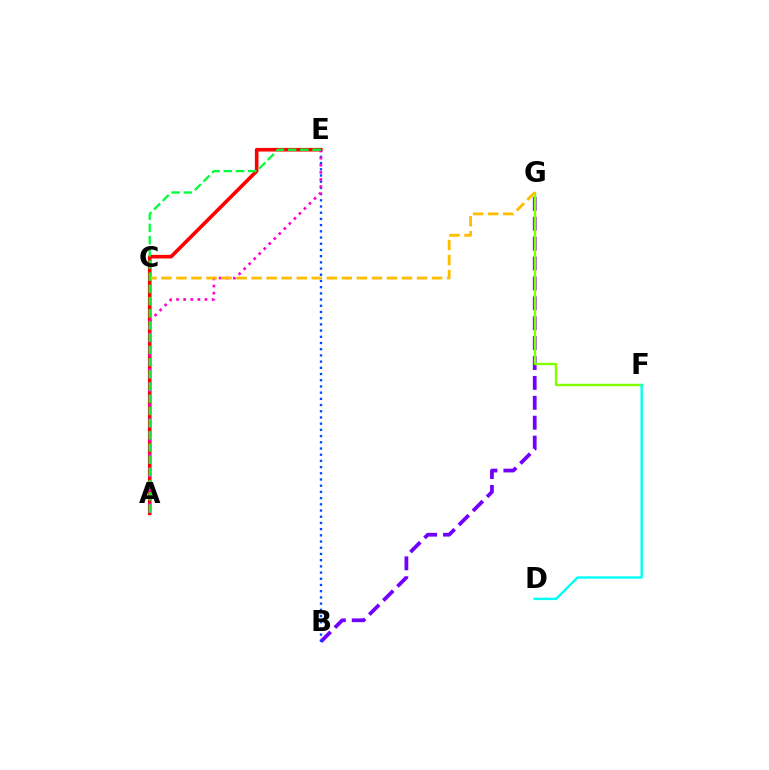{('A', 'E'): [{'color': '#ff0000', 'line_style': 'solid', 'thickness': 2.61}, {'color': '#ff00cf', 'line_style': 'dotted', 'thickness': 1.93}, {'color': '#00ff39', 'line_style': 'dashed', 'thickness': 1.66}], ('B', 'G'): [{'color': '#7200ff', 'line_style': 'dashed', 'thickness': 2.7}], ('F', 'G'): [{'color': '#84ff00', 'line_style': 'solid', 'thickness': 1.74}], ('B', 'E'): [{'color': '#004bff', 'line_style': 'dotted', 'thickness': 1.69}], ('C', 'G'): [{'color': '#ffbd00', 'line_style': 'dashed', 'thickness': 2.04}], ('D', 'F'): [{'color': '#00fff6', 'line_style': 'solid', 'thickness': 1.72}]}